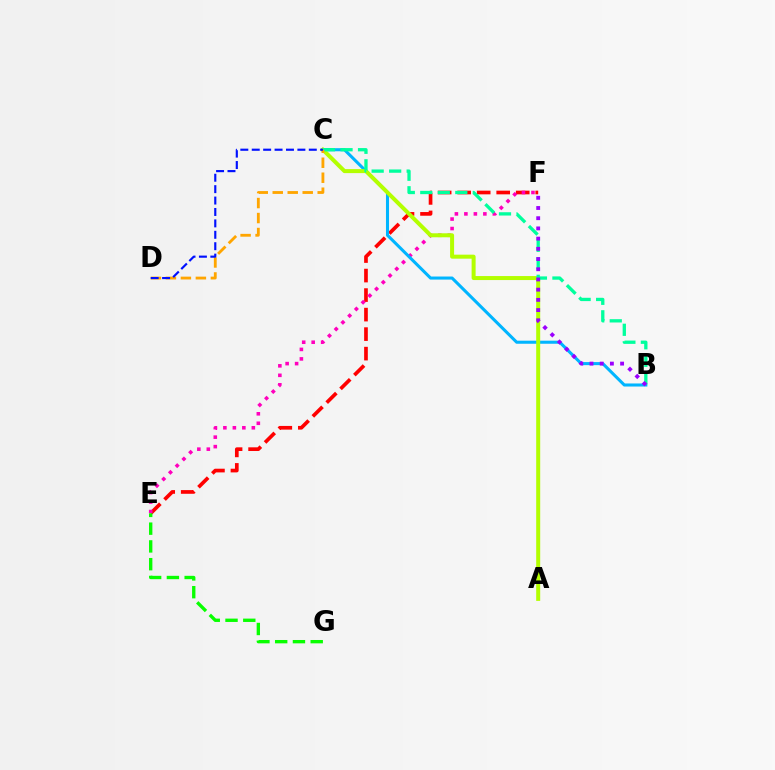{('E', 'F'): [{'color': '#ff0000', 'line_style': 'dashed', 'thickness': 2.65}, {'color': '#ff00bd', 'line_style': 'dotted', 'thickness': 2.58}], ('B', 'C'): [{'color': '#00b5ff', 'line_style': 'solid', 'thickness': 2.21}, {'color': '#00ff9d', 'line_style': 'dashed', 'thickness': 2.38}], ('A', 'C'): [{'color': '#b3ff00', 'line_style': 'solid', 'thickness': 2.88}], ('C', 'D'): [{'color': '#ffa500', 'line_style': 'dashed', 'thickness': 2.04}, {'color': '#0010ff', 'line_style': 'dashed', 'thickness': 1.55}], ('B', 'F'): [{'color': '#9b00ff', 'line_style': 'dotted', 'thickness': 2.77}], ('E', 'G'): [{'color': '#08ff00', 'line_style': 'dashed', 'thickness': 2.41}]}